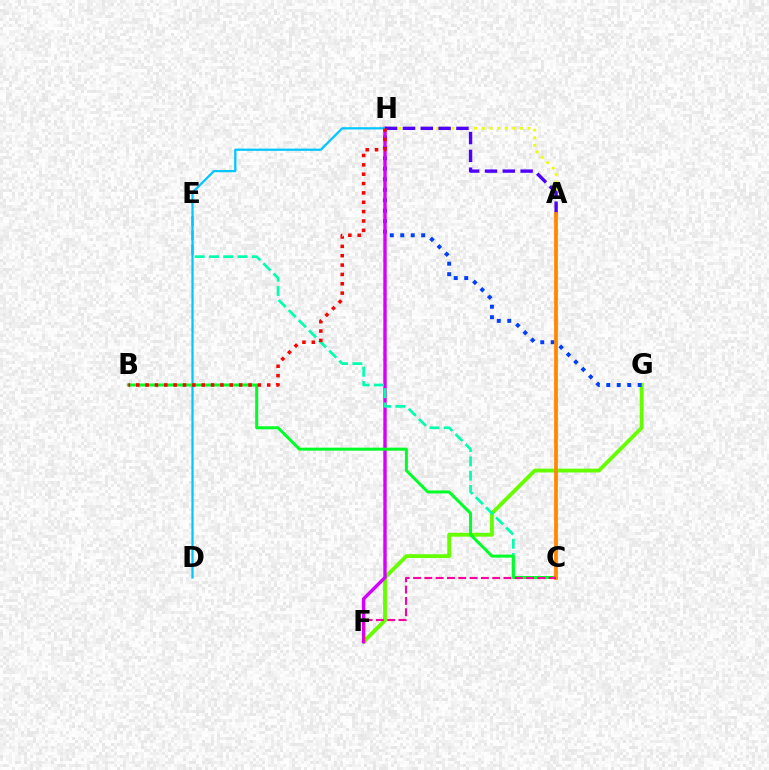{('F', 'G'): [{'color': '#66ff00', 'line_style': 'solid', 'thickness': 2.77}], ('G', 'H'): [{'color': '#003fff', 'line_style': 'dotted', 'thickness': 2.84}], ('F', 'H'): [{'color': '#d600ff', 'line_style': 'solid', 'thickness': 2.44}], ('C', 'E'): [{'color': '#00ffaf', 'line_style': 'dashed', 'thickness': 1.94}], ('D', 'H'): [{'color': '#00c7ff', 'line_style': 'solid', 'thickness': 1.62}], ('A', 'H'): [{'color': '#eeff00', 'line_style': 'dotted', 'thickness': 2.06}, {'color': '#4f00ff', 'line_style': 'dashed', 'thickness': 2.42}], ('B', 'C'): [{'color': '#00ff27', 'line_style': 'solid', 'thickness': 2.16}], ('B', 'H'): [{'color': '#ff0000', 'line_style': 'dotted', 'thickness': 2.54}], ('A', 'C'): [{'color': '#ff8800', 'line_style': 'solid', 'thickness': 2.71}], ('C', 'F'): [{'color': '#ff00a0', 'line_style': 'dashed', 'thickness': 1.54}]}